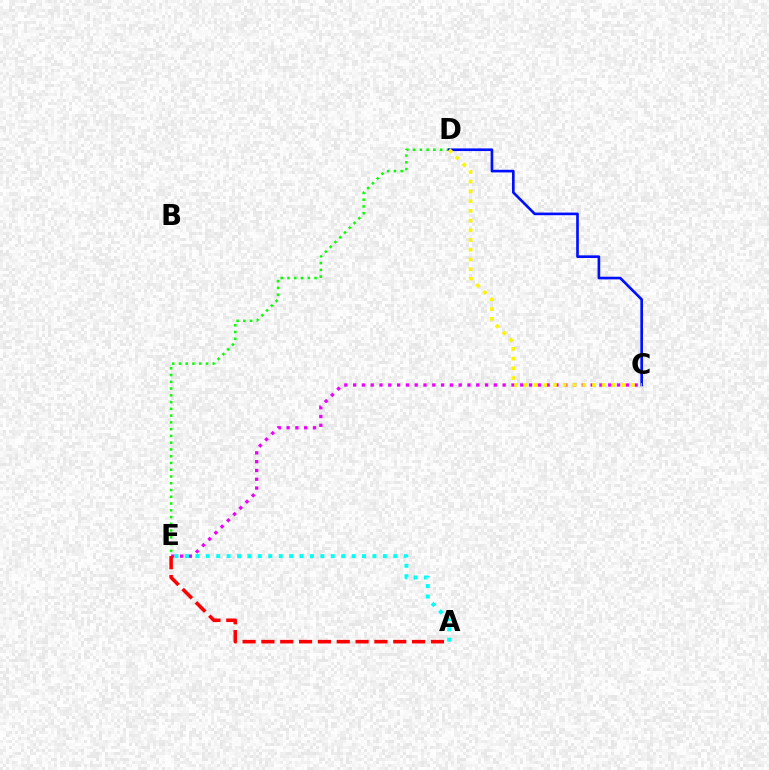{('D', 'E'): [{'color': '#08ff00', 'line_style': 'dotted', 'thickness': 1.84}], ('C', 'E'): [{'color': '#ee00ff', 'line_style': 'dotted', 'thickness': 2.39}], ('A', 'E'): [{'color': '#00fff6', 'line_style': 'dotted', 'thickness': 2.83}, {'color': '#ff0000', 'line_style': 'dashed', 'thickness': 2.56}], ('C', 'D'): [{'color': '#0010ff', 'line_style': 'solid', 'thickness': 1.91}, {'color': '#fcf500', 'line_style': 'dotted', 'thickness': 2.64}]}